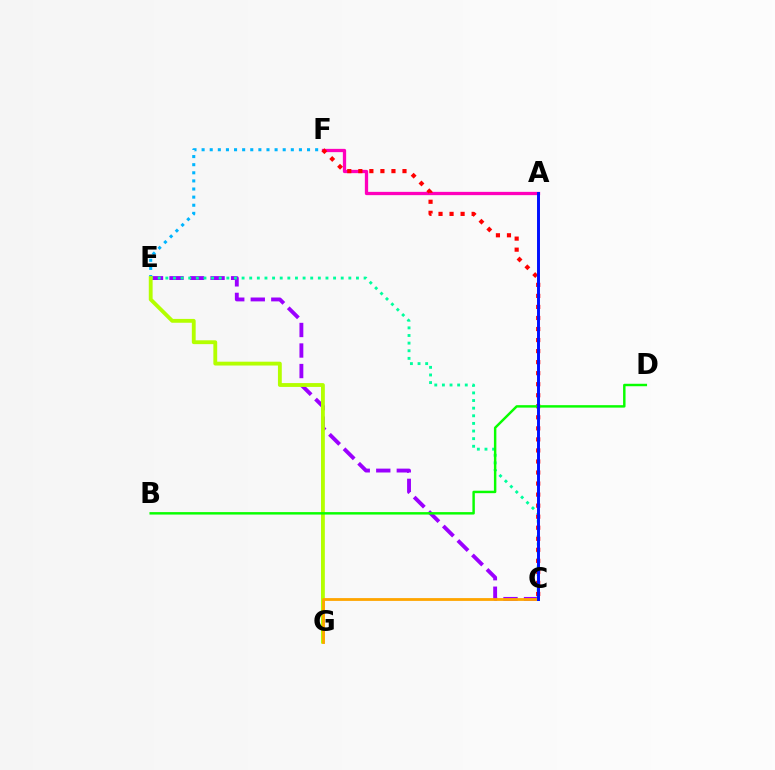{('A', 'F'): [{'color': '#ff00bd', 'line_style': 'solid', 'thickness': 2.36}], ('C', 'E'): [{'color': '#9b00ff', 'line_style': 'dashed', 'thickness': 2.79}, {'color': '#00ff9d', 'line_style': 'dotted', 'thickness': 2.07}], ('E', 'F'): [{'color': '#00b5ff', 'line_style': 'dotted', 'thickness': 2.2}], ('E', 'G'): [{'color': '#b3ff00', 'line_style': 'solid', 'thickness': 2.76}], ('C', 'G'): [{'color': '#ffa500', 'line_style': 'solid', 'thickness': 2.02}], ('C', 'F'): [{'color': '#ff0000', 'line_style': 'dotted', 'thickness': 3.0}], ('B', 'D'): [{'color': '#08ff00', 'line_style': 'solid', 'thickness': 1.76}], ('A', 'C'): [{'color': '#0010ff', 'line_style': 'solid', 'thickness': 2.13}]}